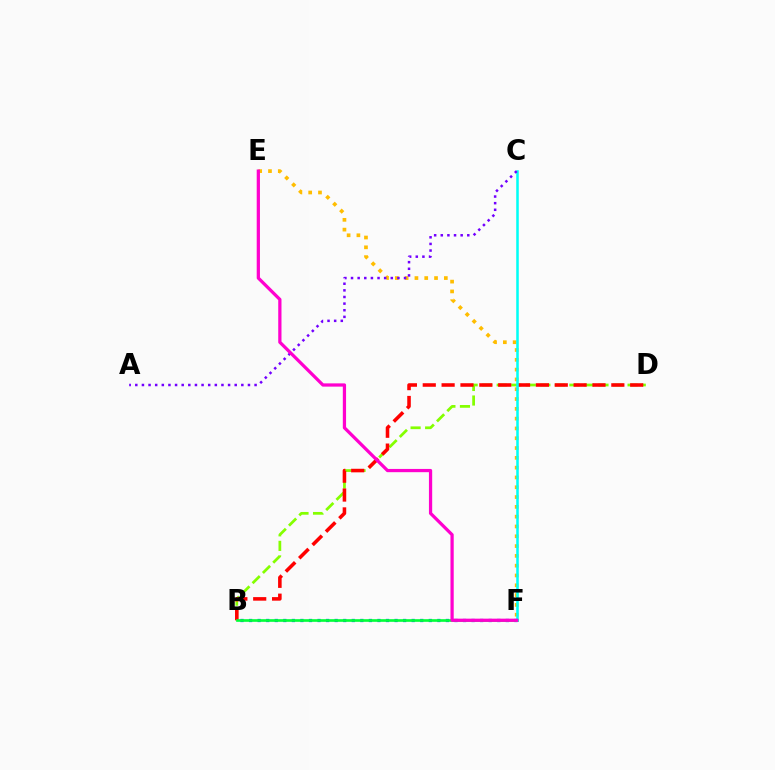{('B', 'F'): [{'color': '#004bff', 'line_style': 'dotted', 'thickness': 2.33}, {'color': '#00ff39', 'line_style': 'solid', 'thickness': 1.92}], ('E', 'F'): [{'color': '#ffbd00', 'line_style': 'dotted', 'thickness': 2.66}, {'color': '#ff00cf', 'line_style': 'solid', 'thickness': 2.34}], ('B', 'D'): [{'color': '#84ff00', 'line_style': 'dashed', 'thickness': 1.98}, {'color': '#ff0000', 'line_style': 'dashed', 'thickness': 2.56}], ('C', 'F'): [{'color': '#00fff6', 'line_style': 'solid', 'thickness': 1.83}], ('A', 'C'): [{'color': '#7200ff', 'line_style': 'dotted', 'thickness': 1.8}]}